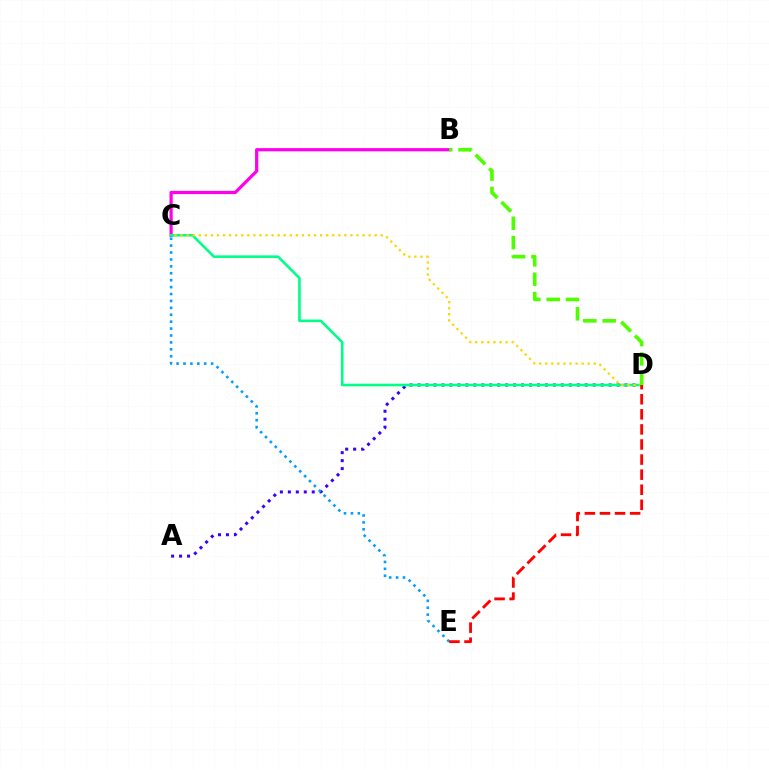{('A', 'D'): [{'color': '#3700ff', 'line_style': 'dotted', 'thickness': 2.16}], ('B', 'C'): [{'color': '#ff00ed', 'line_style': 'solid', 'thickness': 2.31}], ('C', 'E'): [{'color': '#009eff', 'line_style': 'dotted', 'thickness': 1.88}], ('C', 'D'): [{'color': '#00ff86', 'line_style': 'solid', 'thickness': 1.88}, {'color': '#ffd500', 'line_style': 'dotted', 'thickness': 1.65}], ('D', 'E'): [{'color': '#ff0000', 'line_style': 'dashed', 'thickness': 2.05}], ('B', 'D'): [{'color': '#4fff00', 'line_style': 'dashed', 'thickness': 2.63}]}